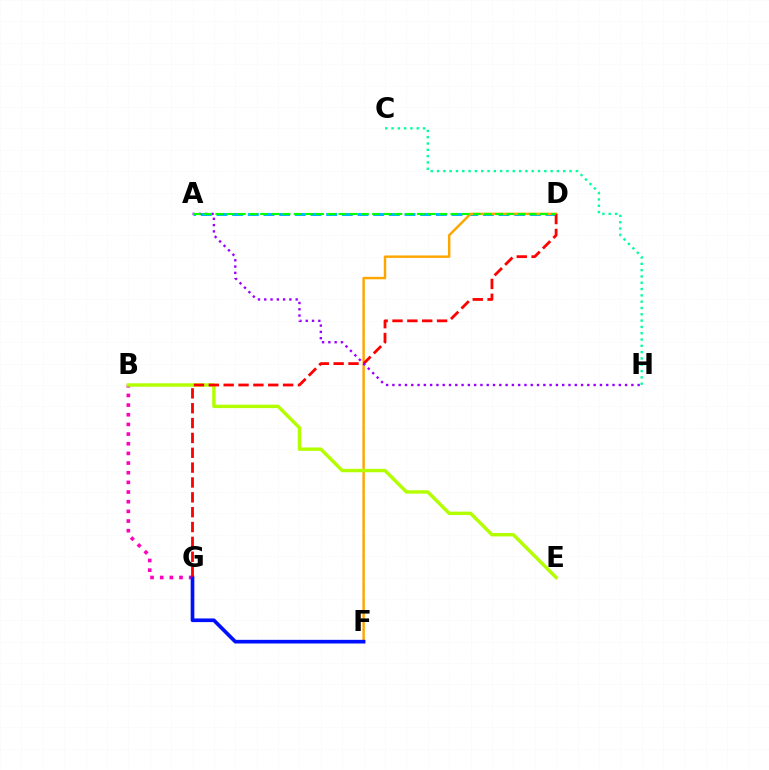{('A', 'D'): [{'color': '#00b5ff', 'line_style': 'dashed', 'thickness': 2.13}, {'color': '#08ff00', 'line_style': 'dashed', 'thickness': 1.52}], ('D', 'F'): [{'color': '#ffa500', 'line_style': 'solid', 'thickness': 1.75}], ('B', 'G'): [{'color': '#ff00bd', 'line_style': 'dotted', 'thickness': 2.63}], ('F', 'G'): [{'color': '#0010ff', 'line_style': 'solid', 'thickness': 2.64}], ('B', 'E'): [{'color': '#b3ff00', 'line_style': 'solid', 'thickness': 2.46}], ('D', 'G'): [{'color': '#ff0000', 'line_style': 'dashed', 'thickness': 2.02}], ('C', 'H'): [{'color': '#00ff9d', 'line_style': 'dotted', 'thickness': 1.71}], ('A', 'H'): [{'color': '#9b00ff', 'line_style': 'dotted', 'thickness': 1.71}]}